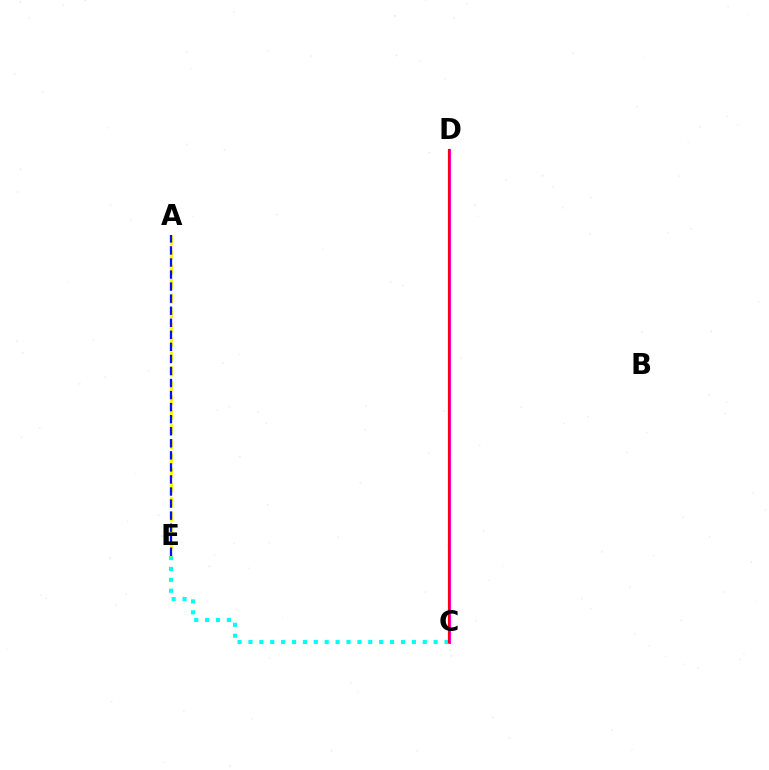{('C', 'D'): [{'color': '#08ff00', 'line_style': 'dotted', 'thickness': 1.9}, {'color': '#ee00ff', 'line_style': 'solid', 'thickness': 2.22}, {'color': '#ff0000', 'line_style': 'solid', 'thickness': 1.53}], ('C', 'E'): [{'color': '#00fff6', 'line_style': 'dotted', 'thickness': 2.96}], ('A', 'E'): [{'color': '#fcf500', 'line_style': 'dashed', 'thickness': 1.97}, {'color': '#0010ff', 'line_style': 'dashed', 'thickness': 1.64}]}